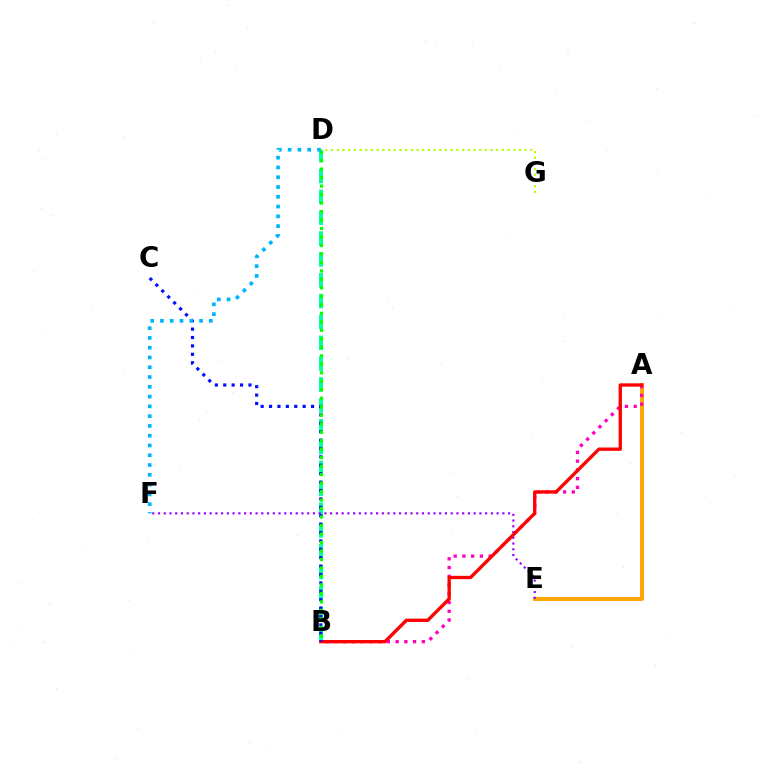{('B', 'D'): [{'color': '#00ff9d', 'line_style': 'dashed', 'thickness': 2.83}, {'color': '#08ff00', 'line_style': 'dotted', 'thickness': 2.31}], ('A', 'E'): [{'color': '#ffa500', 'line_style': 'solid', 'thickness': 2.82}], ('A', 'B'): [{'color': '#ff00bd', 'line_style': 'dotted', 'thickness': 2.37}, {'color': '#ff0000', 'line_style': 'solid', 'thickness': 2.39}], ('E', 'F'): [{'color': '#9b00ff', 'line_style': 'dotted', 'thickness': 1.56}], ('B', 'C'): [{'color': '#0010ff', 'line_style': 'dotted', 'thickness': 2.28}], ('D', 'G'): [{'color': '#b3ff00', 'line_style': 'dotted', 'thickness': 1.55}], ('D', 'F'): [{'color': '#00b5ff', 'line_style': 'dotted', 'thickness': 2.66}]}